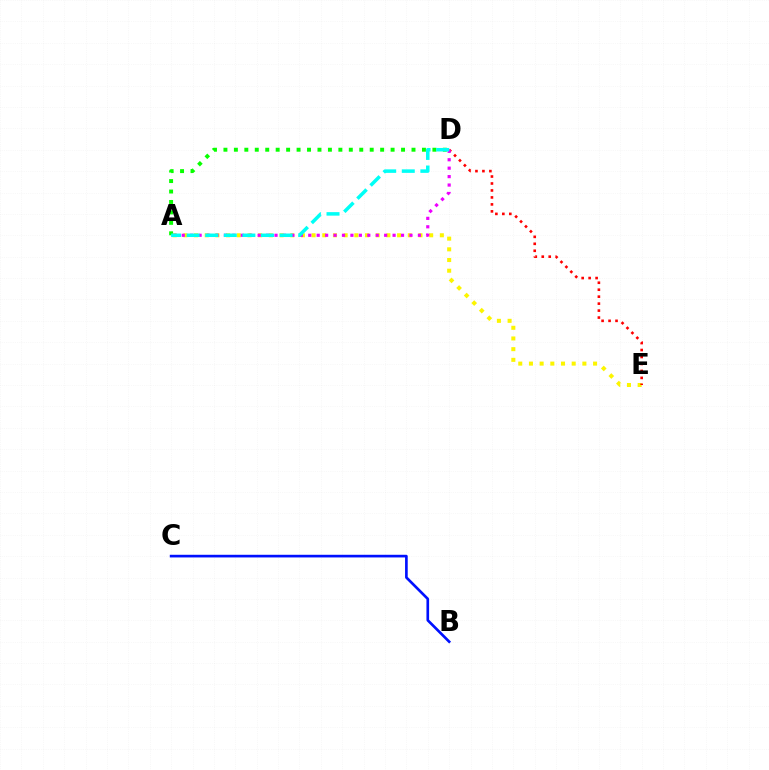{('A', 'D'): [{'color': '#08ff00', 'line_style': 'dotted', 'thickness': 2.84}, {'color': '#ee00ff', 'line_style': 'dotted', 'thickness': 2.29}, {'color': '#00fff6', 'line_style': 'dashed', 'thickness': 2.53}], ('A', 'E'): [{'color': '#fcf500', 'line_style': 'dotted', 'thickness': 2.9}], ('D', 'E'): [{'color': '#ff0000', 'line_style': 'dotted', 'thickness': 1.89}], ('B', 'C'): [{'color': '#0010ff', 'line_style': 'solid', 'thickness': 1.91}]}